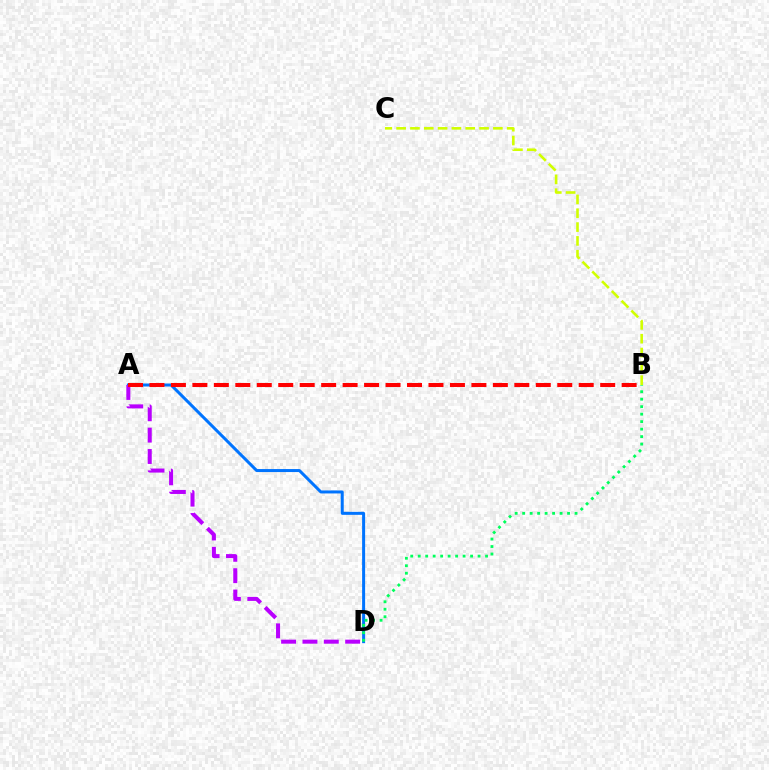{('A', 'D'): [{'color': '#0074ff', 'line_style': 'solid', 'thickness': 2.17}, {'color': '#b900ff', 'line_style': 'dashed', 'thickness': 2.9}], ('B', 'C'): [{'color': '#d1ff00', 'line_style': 'dashed', 'thickness': 1.88}], ('B', 'D'): [{'color': '#00ff5c', 'line_style': 'dotted', 'thickness': 2.03}], ('A', 'B'): [{'color': '#ff0000', 'line_style': 'dashed', 'thickness': 2.92}]}